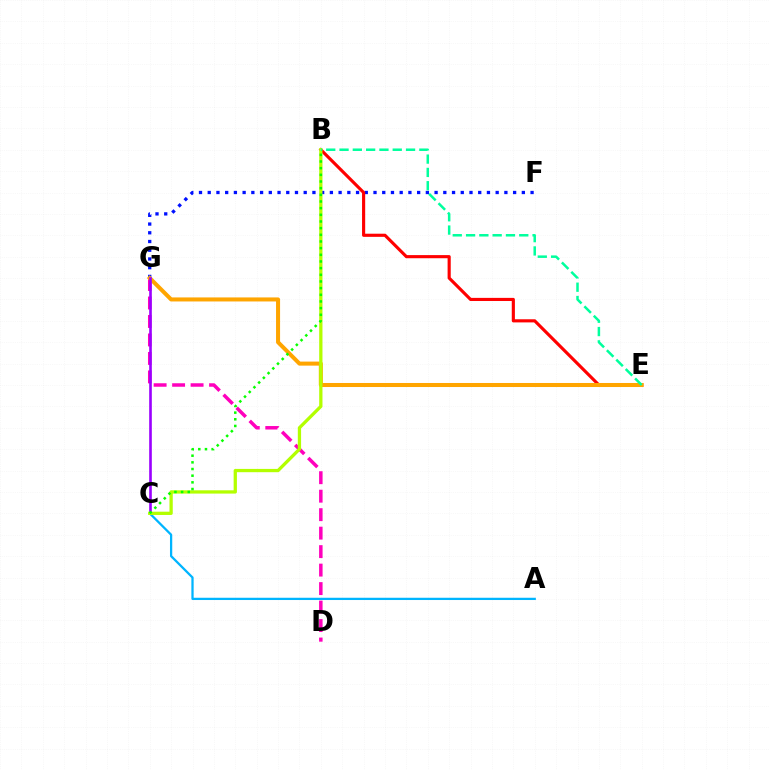{('F', 'G'): [{'color': '#0010ff', 'line_style': 'dotted', 'thickness': 2.37}], ('D', 'G'): [{'color': '#ff00bd', 'line_style': 'dashed', 'thickness': 2.51}], ('B', 'E'): [{'color': '#ff0000', 'line_style': 'solid', 'thickness': 2.26}, {'color': '#00ff9d', 'line_style': 'dashed', 'thickness': 1.81}], ('A', 'C'): [{'color': '#00b5ff', 'line_style': 'solid', 'thickness': 1.63}], ('E', 'G'): [{'color': '#ffa500', 'line_style': 'solid', 'thickness': 2.9}], ('C', 'G'): [{'color': '#9b00ff', 'line_style': 'solid', 'thickness': 1.9}], ('B', 'C'): [{'color': '#b3ff00', 'line_style': 'solid', 'thickness': 2.36}, {'color': '#08ff00', 'line_style': 'dotted', 'thickness': 1.81}]}